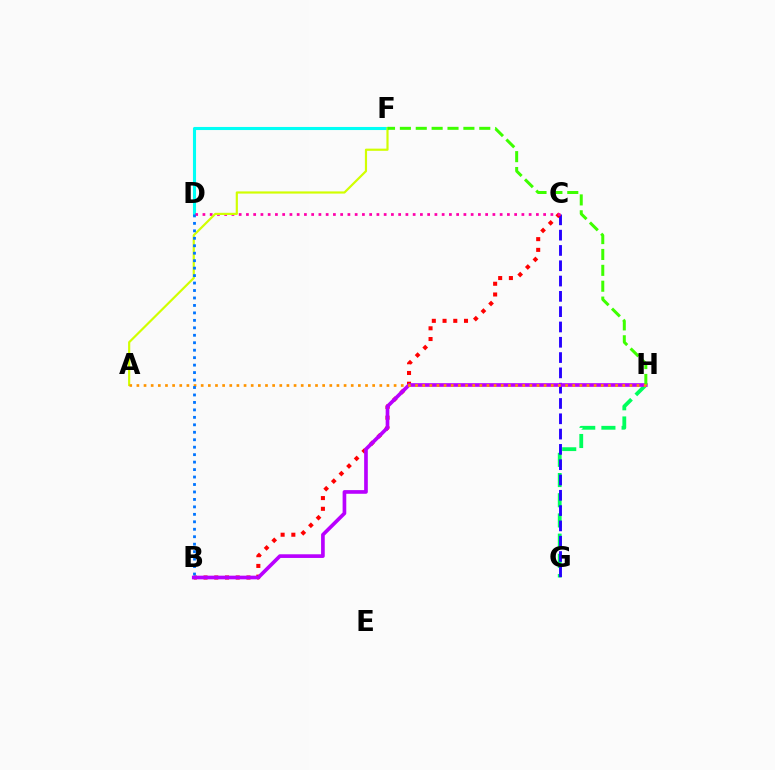{('G', 'H'): [{'color': '#00ff5c', 'line_style': 'dashed', 'thickness': 2.74}], ('C', 'G'): [{'color': '#2500ff', 'line_style': 'dashed', 'thickness': 2.08}], ('D', 'F'): [{'color': '#00fff6', 'line_style': 'solid', 'thickness': 2.22}], ('B', 'C'): [{'color': '#ff0000', 'line_style': 'dotted', 'thickness': 2.91}], ('C', 'D'): [{'color': '#ff00ac', 'line_style': 'dotted', 'thickness': 1.97}], ('A', 'F'): [{'color': '#d1ff00', 'line_style': 'solid', 'thickness': 1.57}], ('B', 'H'): [{'color': '#b900ff', 'line_style': 'solid', 'thickness': 2.64}], ('F', 'H'): [{'color': '#3dff00', 'line_style': 'dashed', 'thickness': 2.16}], ('A', 'H'): [{'color': '#ff9400', 'line_style': 'dotted', 'thickness': 1.94}], ('B', 'D'): [{'color': '#0074ff', 'line_style': 'dotted', 'thickness': 2.03}]}